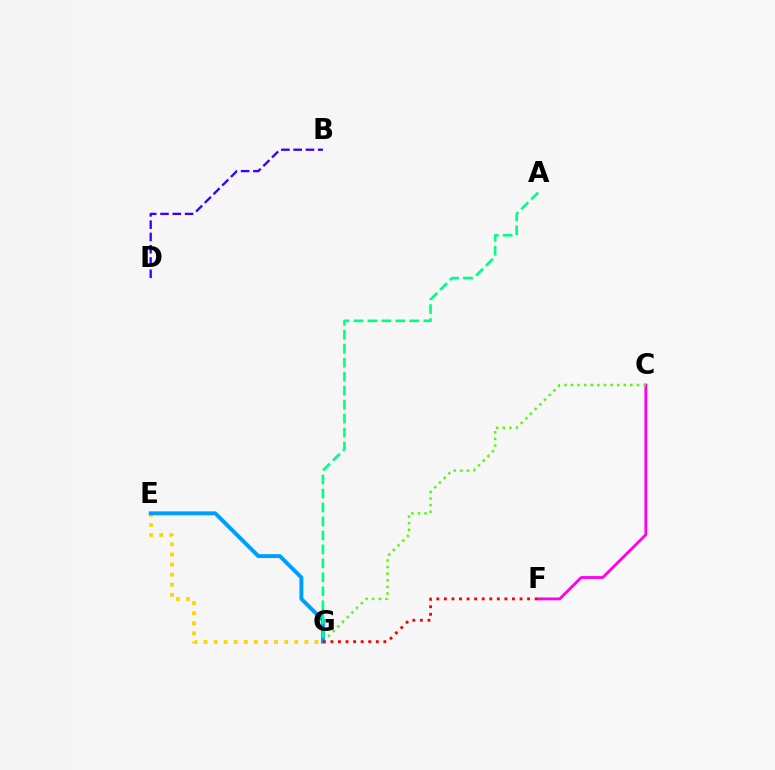{('B', 'D'): [{'color': '#3700ff', 'line_style': 'dashed', 'thickness': 1.67}], ('E', 'G'): [{'color': '#ffd500', 'line_style': 'dotted', 'thickness': 2.74}, {'color': '#009eff', 'line_style': 'solid', 'thickness': 2.83}], ('C', 'F'): [{'color': '#ff00ed', 'line_style': 'solid', 'thickness': 2.04}], ('C', 'G'): [{'color': '#4fff00', 'line_style': 'dotted', 'thickness': 1.79}], ('A', 'G'): [{'color': '#00ff86', 'line_style': 'dashed', 'thickness': 1.9}], ('F', 'G'): [{'color': '#ff0000', 'line_style': 'dotted', 'thickness': 2.05}]}